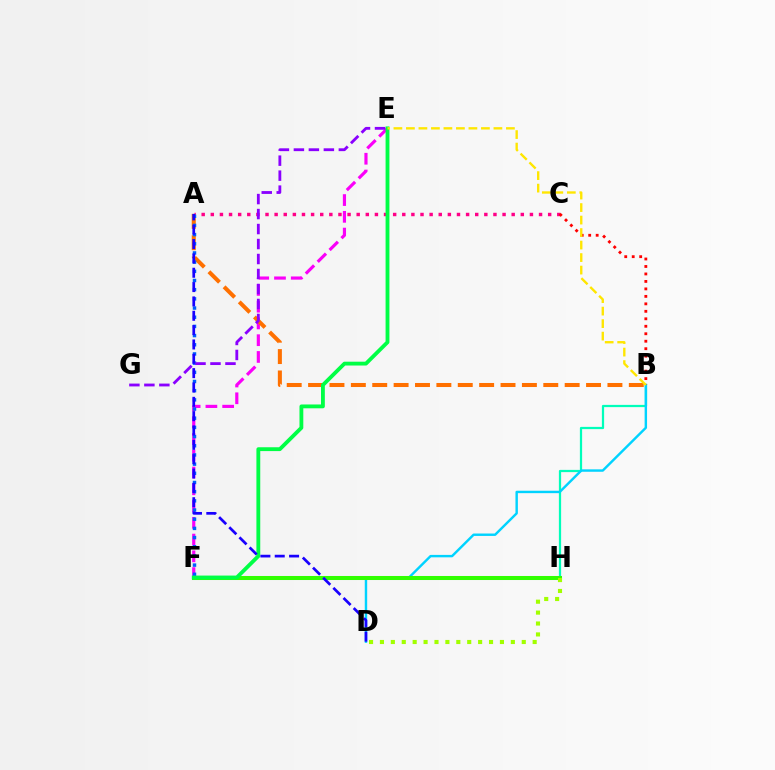{('B', 'H'): [{'color': '#00ffbb', 'line_style': 'solid', 'thickness': 1.61}], ('E', 'F'): [{'color': '#fa00f9', 'line_style': 'dashed', 'thickness': 2.28}, {'color': '#00ff45', 'line_style': 'solid', 'thickness': 2.76}], ('A', 'B'): [{'color': '#ff7000', 'line_style': 'dashed', 'thickness': 2.9}], ('B', 'D'): [{'color': '#00d3ff', 'line_style': 'solid', 'thickness': 1.74}], ('A', 'C'): [{'color': '#ff0088', 'line_style': 'dotted', 'thickness': 2.48}], ('F', 'H'): [{'color': '#31ff00', 'line_style': 'solid', 'thickness': 2.9}], ('A', 'F'): [{'color': '#005dff', 'line_style': 'dotted', 'thickness': 2.49}], ('D', 'H'): [{'color': '#a2ff00', 'line_style': 'dotted', 'thickness': 2.96}], ('B', 'C'): [{'color': '#ff0000', 'line_style': 'dotted', 'thickness': 2.03}], ('E', 'G'): [{'color': '#8a00ff', 'line_style': 'dashed', 'thickness': 2.04}], ('A', 'D'): [{'color': '#1900ff', 'line_style': 'dashed', 'thickness': 1.95}], ('B', 'E'): [{'color': '#ffe600', 'line_style': 'dashed', 'thickness': 1.7}]}